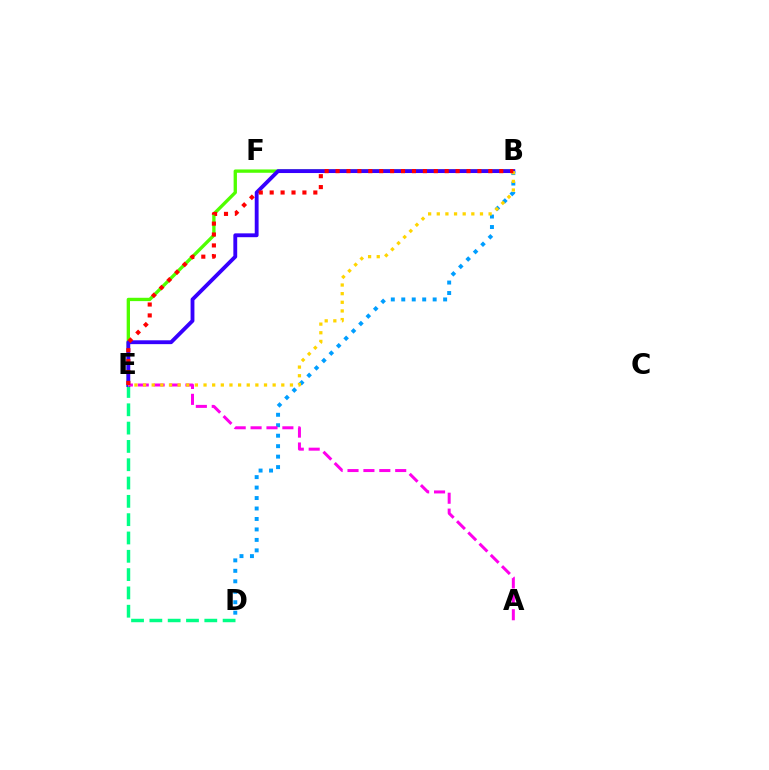{('B', 'E'): [{'color': '#4fff00', 'line_style': 'solid', 'thickness': 2.4}, {'color': '#3700ff', 'line_style': 'solid', 'thickness': 2.77}, {'color': '#ffd500', 'line_style': 'dotted', 'thickness': 2.35}, {'color': '#ff0000', 'line_style': 'dotted', 'thickness': 2.96}], ('D', 'E'): [{'color': '#00ff86', 'line_style': 'dashed', 'thickness': 2.49}], ('B', 'D'): [{'color': '#009eff', 'line_style': 'dotted', 'thickness': 2.84}], ('A', 'E'): [{'color': '#ff00ed', 'line_style': 'dashed', 'thickness': 2.16}]}